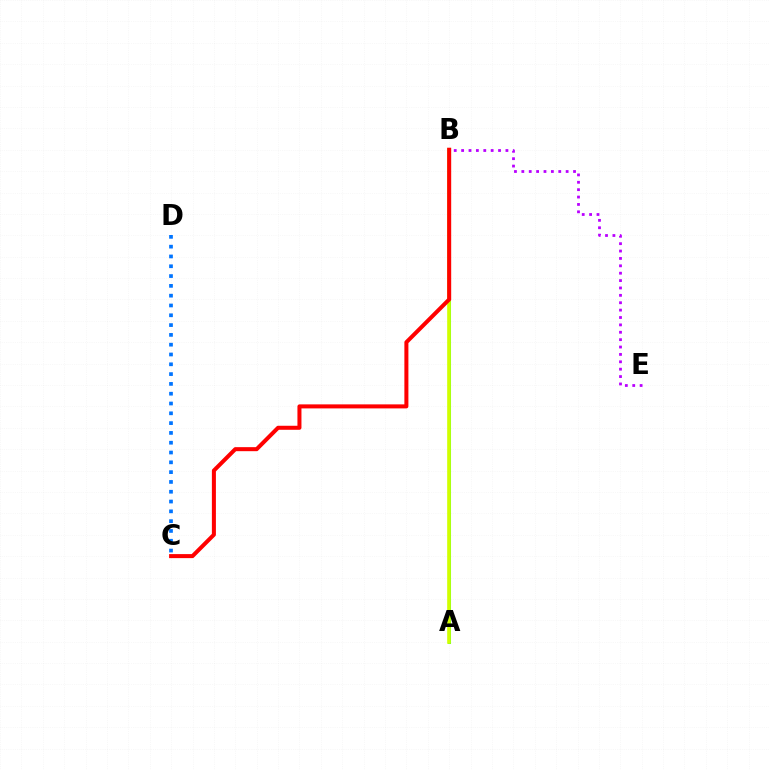{('B', 'E'): [{'color': '#b900ff', 'line_style': 'dotted', 'thickness': 2.01}], ('A', 'B'): [{'color': '#00ff5c', 'line_style': 'solid', 'thickness': 2.18}, {'color': '#d1ff00', 'line_style': 'solid', 'thickness': 2.62}], ('C', 'D'): [{'color': '#0074ff', 'line_style': 'dotted', 'thickness': 2.66}], ('B', 'C'): [{'color': '#ff0000', 'line_style': 'solid', 'thickness': 2.9}]}